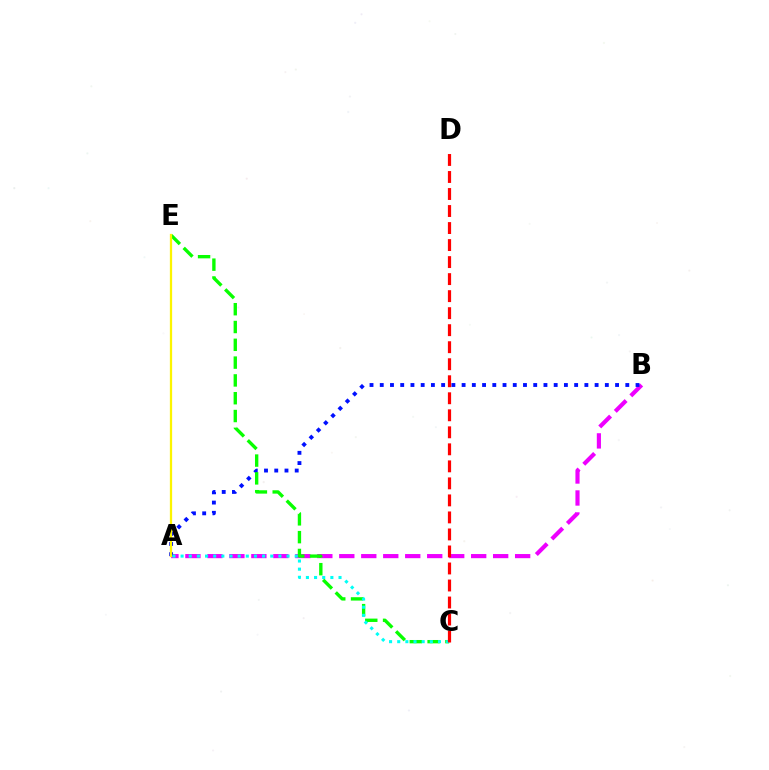{('A', 'B'): [{'color': '#ee00ff', 'line_style': 'dashed', 'thickness': 2.99}, {'color': '#0010ff', 'line_style': 'dotted', 'thickness': 2.78}], ('C', 'E'): [{'color': '#08ff00', 'line_style': 'dashed', 'thickness': 2.42}], ('A', 'E'): [{'color': '#fcf500', 'line_style': 'solid', 'thickness': 1.62}], ('A', 'C'): [{'color': '#00fff6', 'line_style': 'dotted', 'thickness': 2.21}], ('C', 'D'): [{'color': '#ff0000', 'line_style': 'dashed', 'thickness': 2.31}]}